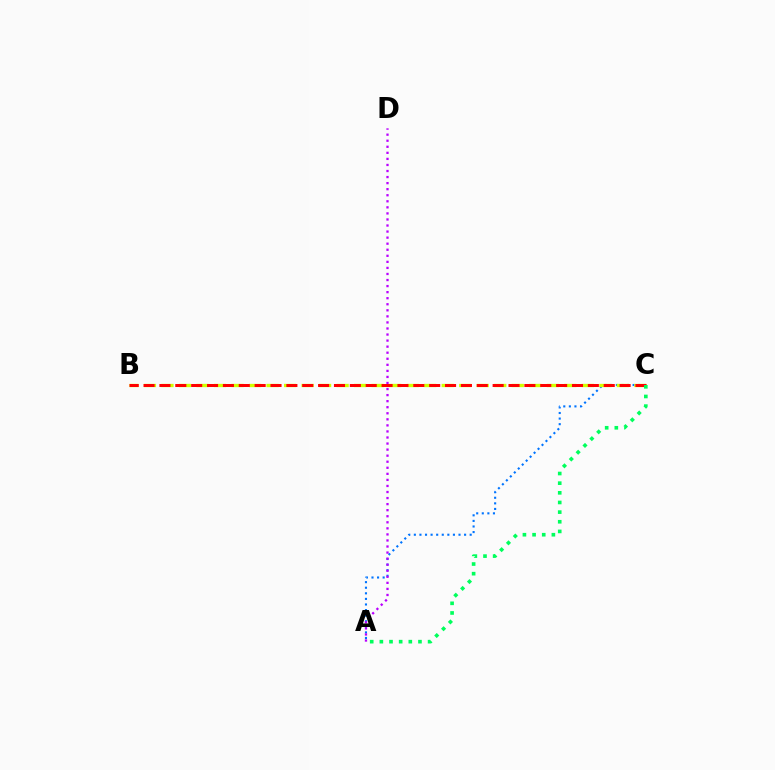{('A', 'C'): [{'color': '#0074ff', 'line_style': 'dotted', 'thickness': 1.52}, {'color': '#00ff5c', 'line_style': 'dotted', 'thickness': 2.62}], ('A', 'D'): [{'color': '#b900ff', 'line_style': 'dotted', 'thickness': 1.65}], ('B', 'C'): [{'color': '#d1ff00', 'line_style': 'dashed', 'thickness': 2.38}, {'color': '#ff0000', 'line_style': 'dashed', 'thickness': 2.16}]}